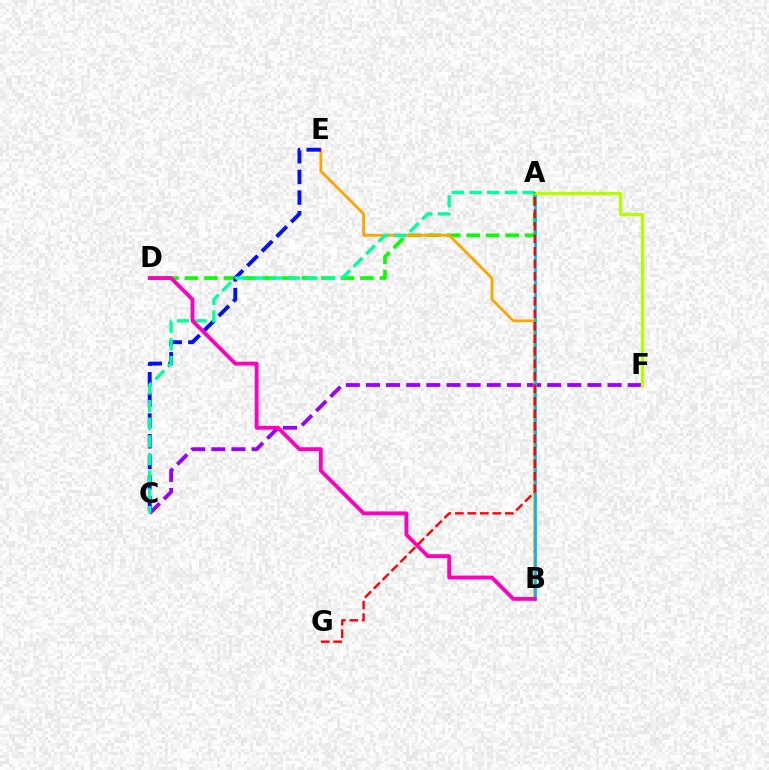{('A', 'D'): [{'color': '#08ff00', 'line_style': 'dashed', 'thickness': 2.65}], ('C', 'F'): [{'color': '#9b00ff', 'line_style': 'dashed', 'thickness': 2.74}], ('B', 'E'): [{'color': '#ffa500', 'line_style': 'solid', 'thickness': 2.03}], ('A', 'B'): [{'color': '#00b5ff', 'line_style': 'solid', 'thickness': 1.94}], ('C', 'E'): [{'color': '#0010ff', 'line_style': 'dashed', 'thickness': 2.81}], ('A', 'F'): [{'color': '#b3ff00', 'line_style': 'solid', 'thickness': 2.35}], ('A', 'C'): [{'color': '#00ff9d', 'line_style': 'dashed', 'thickness': 2.4}], ('B', 'D'): [{'color': '#ff00bd', 'line_style': 'solid', 'thickness': 2.77}], ('A', 'G'): [{'color': '#ff0000', 'line_style': 'dashed', 'thickness': 1.7}]}